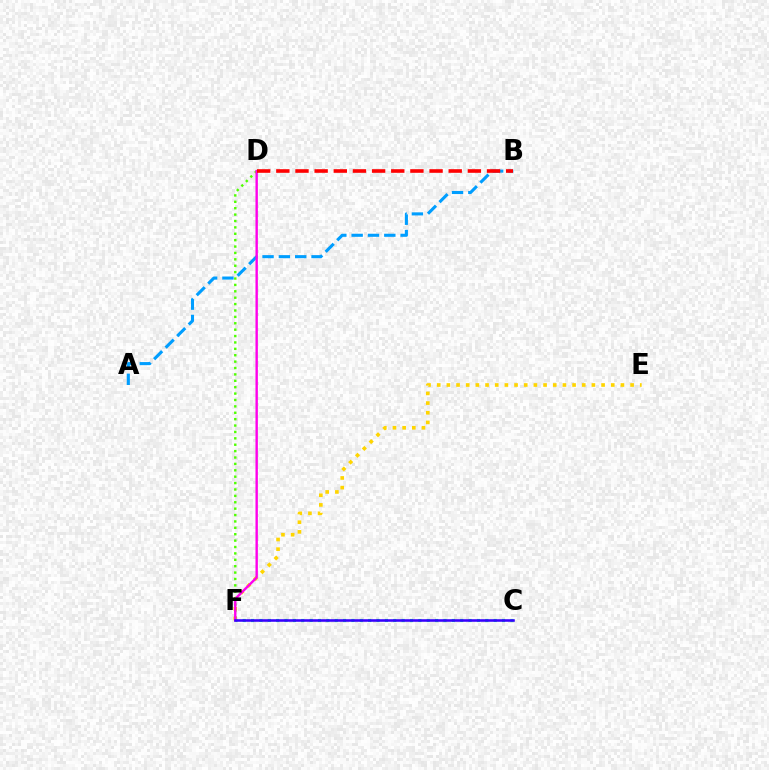{('E', 'F'): [{'color': '#ffd500', 'line_style': 'dotted', 'thickness': 2.63}], ('D', 'F'): [{'color': '#4fff00', 'line_style': 'dotted', 'thickness': 1.74}, {'color': '#ff00ed', 'line_style': 'solid', 'thickness': 1.72}], ('C', 'F'): [{'color': '#00ff86', 'line_style': 'dotted', 'thickness': 2.27}, {'color': '#3700ff', 'line_style': 'solid', 'thickness': 1.85}], ('A', 'B'): [{'color': '#009eff', 'line_style': 'dashed', 'thickness': 2.22}], ('B', 'D'): [{'color': '#ff0000', 'line_style': 'dashed', 'thickness': 2.6}]}